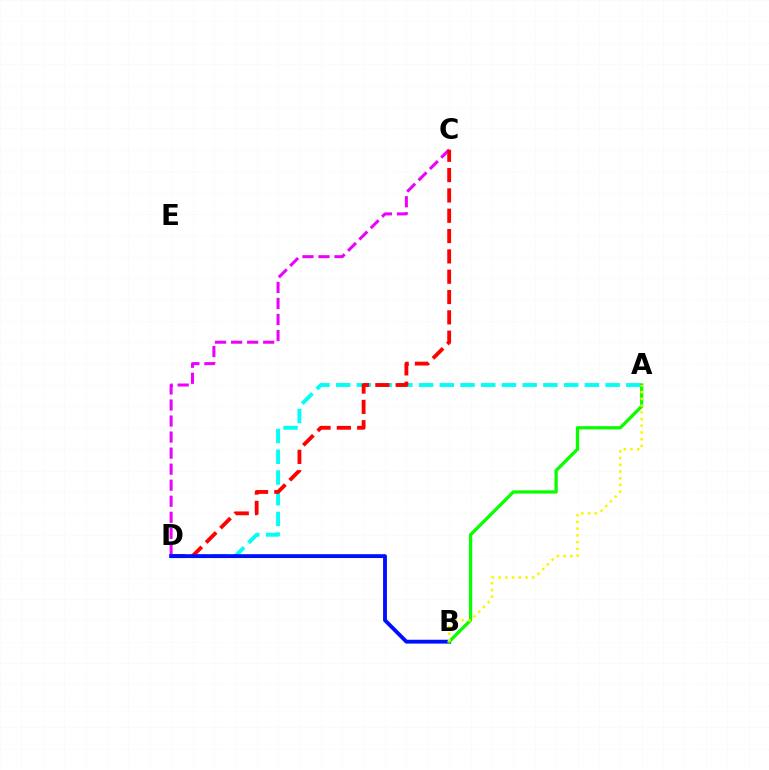{('A', 'D'): [{'color': '#00fff6', 'line_style': 'dashed', 'thickness': 2.82}], ('C', 'D'): [{'color': '#ee00ff', 'line_style': 'dashed', 'thickness': 2.18}, {'color': '#ff0000', 'line_style': 'dashed', 'thickness': 2.76}], ('B', 'D'): [{'color': '#0010ff', 'line_style': 'solid', 'thickness': 2.78}], ('A', 'B'): [{'color': '#08ff00', 'line_style': 'solid', 'thickness': 2.35}, {'color': '#fcf500', 'line_style': 'dotted', 'thickness': 1.83}]}